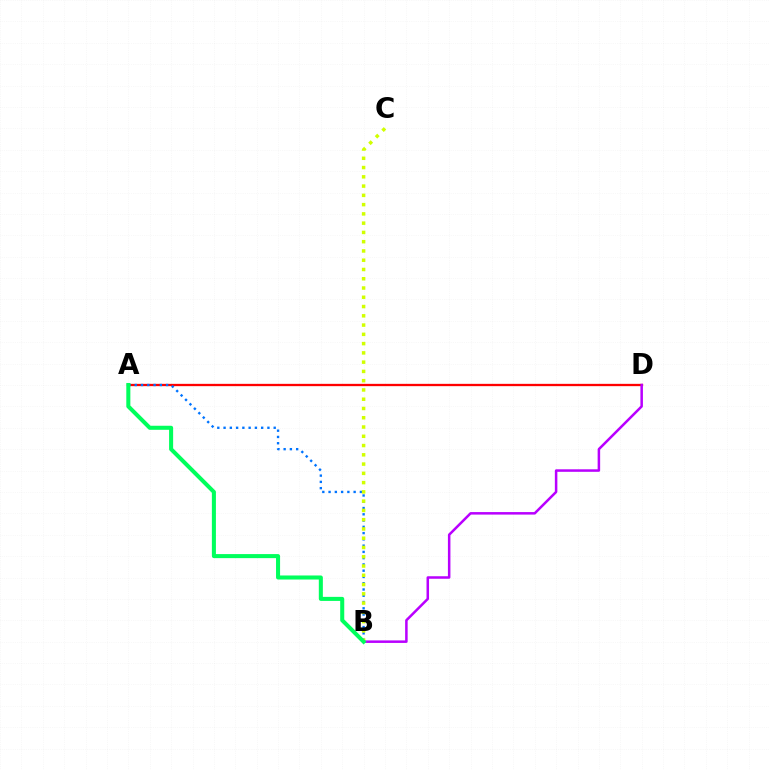{('A', 'D'): [{'color': '#ff0000', 'line_style': 'solid', 'thickness': 1.66}], ('A', 'B'): [{'color': '#0074ff', 'line_style': 'dotted', 'thickness': 1.7}, {'color': '#00ff5c', 'line_style': 'solid', 'thickness': 2.91}], ('B', 'C'): [{'color': '#d1ff00', 'line_style': 'dotted', 'thickness': 2.52}], ('B', 'D'): [{'color': '#b900ff', 'line_style': 'solid', 'thickness': 1.81}]}